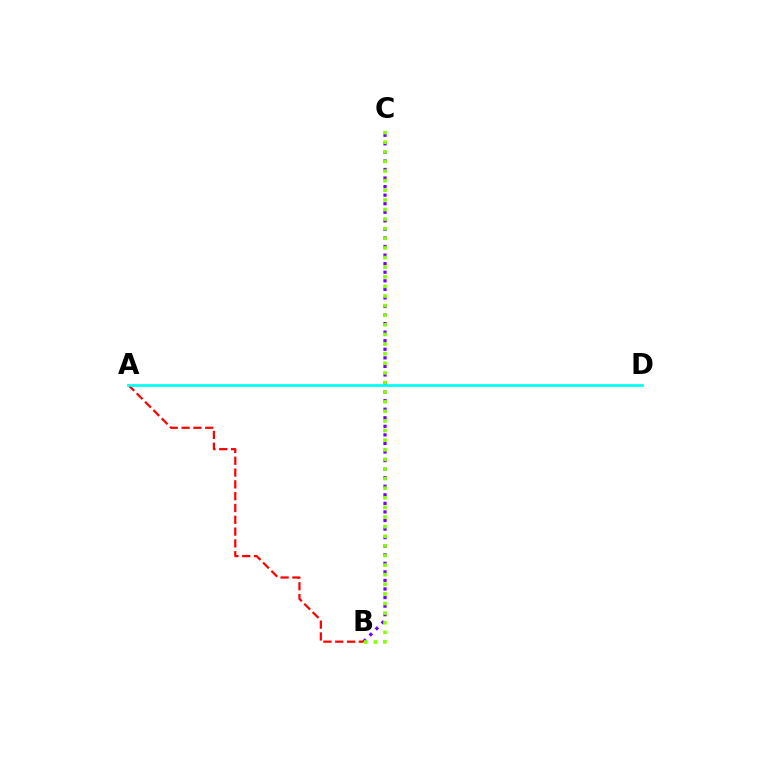{('B', 'C'): [{'color': '#7200ff', 'line_style': 'dotted', 'thickness': 2.33}, {'color': '#84ff00', 'line_style': 'dotted', 'thickness': 2.61}], ('A', 'B'): [{'color': '#ff0000', 'line_style': 'dashed', 'thickness': 1.6}], ('A', 'D'): [{'color': '#00fff6', 'line_style': 'solid', 'thickness': 1.96}]}